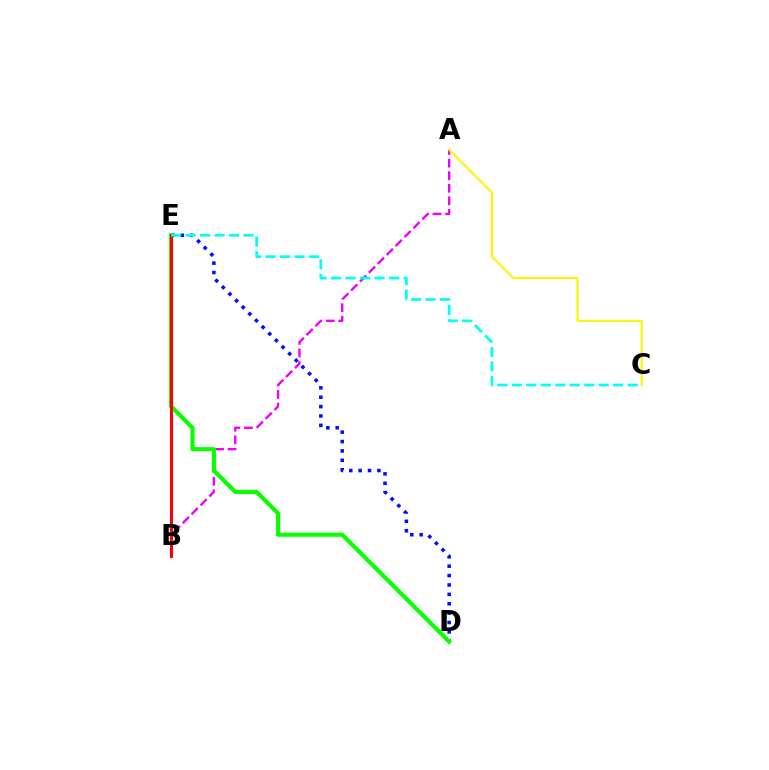{('A', 'B'): [{'color': '#ee00ff', 'line_style': 'dashed', 'thickness': 1.71}], ('D', 'E'): [{'color': '#0010ff', 'line_style': 'dotted', 'thickness': 2.55}, {'color': '#08ff00', 'line_style': 'solid', 'thickness': 2.97}], ('A', 'C'): [{'color': '#fcf500', 'line_style': 'solid', 'thickness': 1.51}], ('B', 'E'): [{'color': '#ff0000', 'line_style': 'solid', 'thickness': 2.19}], ('C', 'E'): [{'color': '#00fff6', 'line_style': 'dashed', 'thickness': 1.97}]}